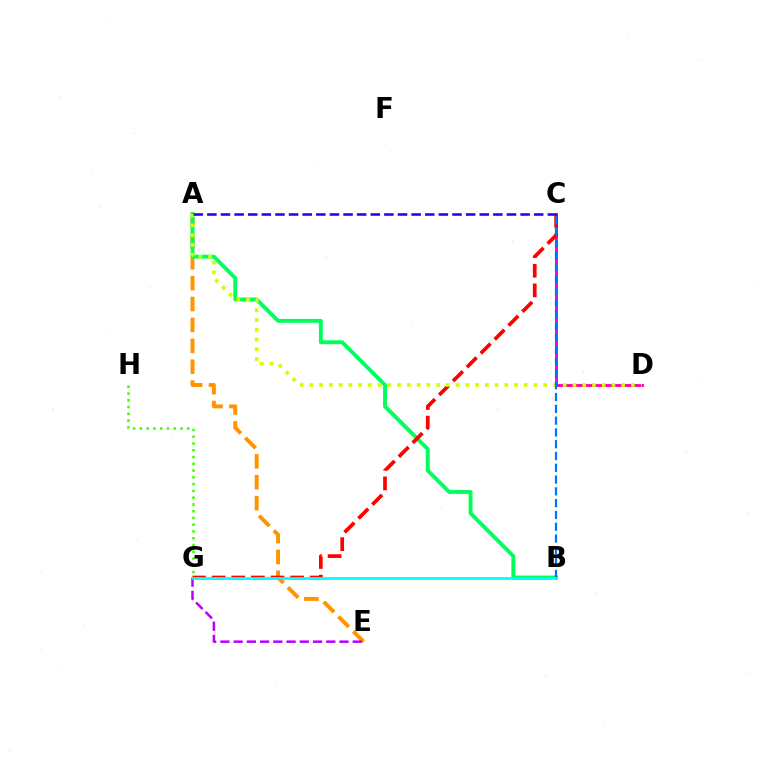{('A', 'E'): [{'color': '#ff9400', 'line_style': 'dashed', 'thickness': 2.84}], ('A', 'B'): [{'color': '#00ff5c', 'line_style': 'solid', 'thickness': 2.8}], ('C', 'D'): [{'color': '#ff00ac', 'line_style': 'solid', 'thickness': 2.06}], ('E', 'G'): [{'color': '#b900ff', 'line_style': 'dashed', 'thickness': 1.8}], ('C', 'G'): [{'color': '#ff0000', 'line_style': 'dashed', 'thickness': 2.67}], ('A', 'D'): [{'color': '#d1ff00', 'line_style': 'dotted', 'thickness': 2.65}], ('B', 'C'): [{'color': '#0074ff', 'line_style': 'dashed', 'thickness': 1.6}], ('B', 'G'): [{'color': '#00fff6', 'line_style': 'solid', 'thickness': 1.98}], ('A', 'C'): [{'color': '#2500ff', 'line_style': 'dashed', 'thickness': 1.85}], ('G', 'H'): [{'color': '#3dff00', 'line_style': 'dotted', 'thickness': 1.84}]}